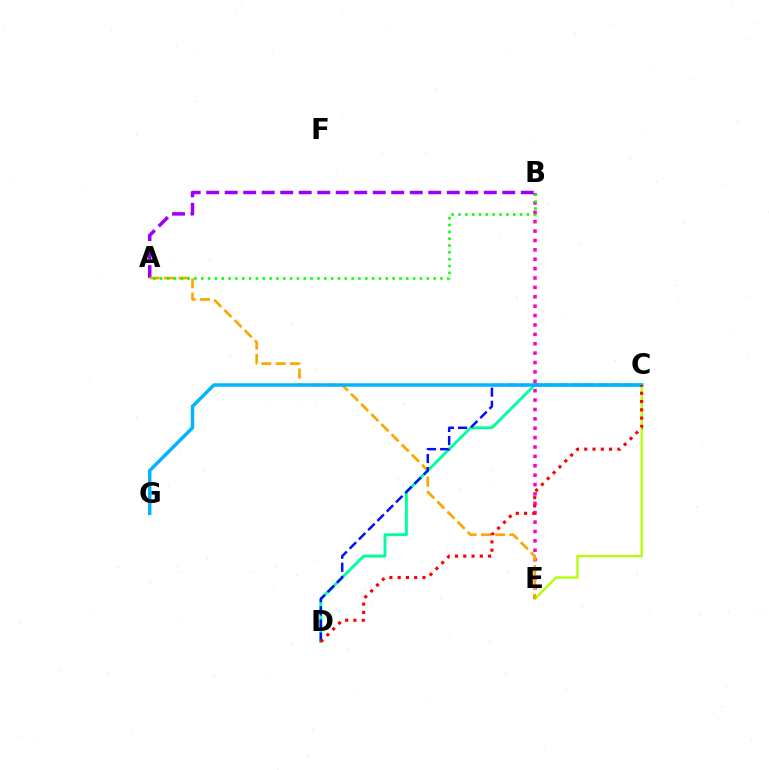{('B', 'E'): [{'color': '#ff00bd', 'line_style': 'dotted', 'thickness': 2.55}], ('A', 'B'): [{'color': '#9b00ff', 'line_style': 'dashed', 'thickness': 2.51}, {'color': '#08ff00', 'line_style': 'dotted', 'thickness': 1.86}], ('C', 'E'): [{'color': '#b3ff00', 'line_style': 'solid', 'thickness': 1.68}], ('A', 'E'): [{'color': '#ffa500', 'line_style': 'dashed', 'thickness': 1.95}], ('C', 'D'): [{'color': '#00ff9d', 'line_style': 'solid', 'thickness': 2.08}, {'color': '#0010ff', 'line_style': 'dashed', 'thickness': 1.78}, {'color': '#ff0000', 'line_style': 'dotted', 'thickness': 2.25}], ('C', 'G'): [{'color': '#00b5ff', 'line_style': 'solid', 'thickness': 2.5}]}